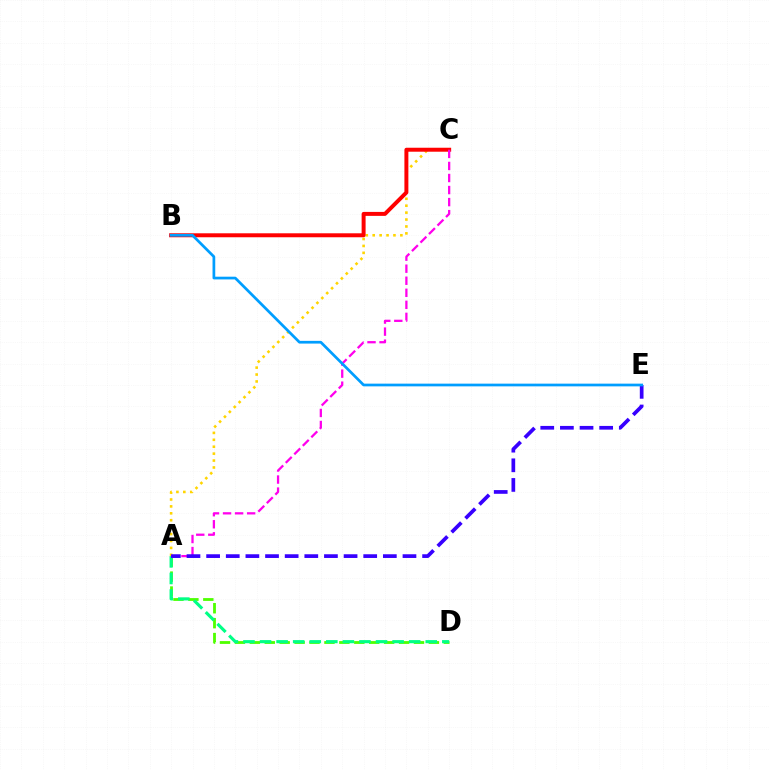{('A', 'C'): [{'color': '#ffd500', 'line_style': 'dotted', 'thickness': 1.88}, {'color': '#ff00ed', 'line_style': 'dashed', 'thickness': 1.64}], ('A', 'D'): [{'color': '#4fff00', 'line_style': 'dashed', 'thickness': 2.03}, {'color': '#00ff86', 'line_style': 'dashed', 'thickness': 2.25}], ('B', 'C'): [{'color': '#ff0000', 'line_style': 'solid', 'thickness': 2.86}], ('A', 'E'): [{'color': '#3700ff', 'line_style': 'dashed', 'thickness': 2.67}], ('B', 'E'): [{'color': '#009eff', 'line_style': 'solid', 'thickness': 1.96}]}